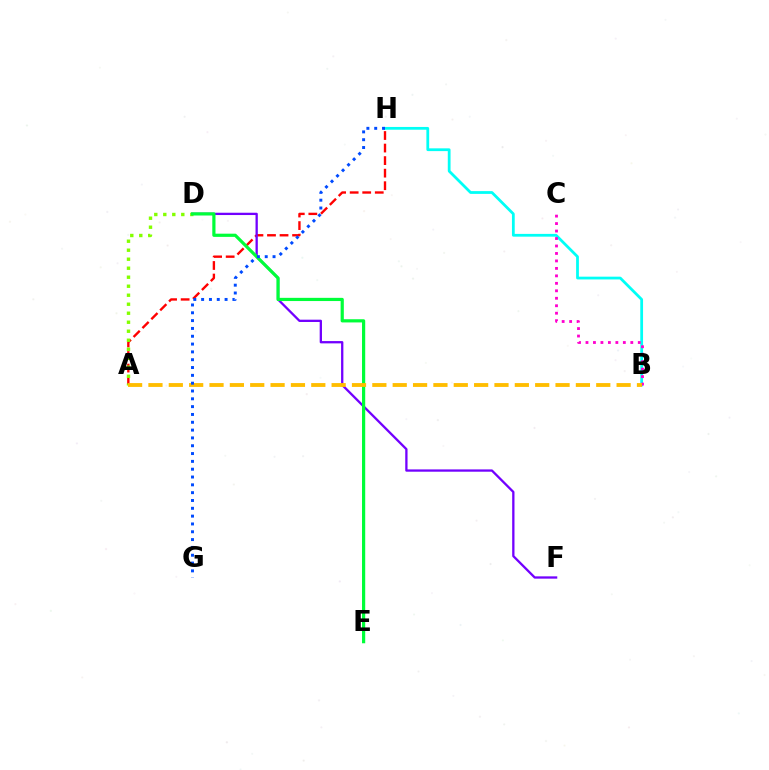{('A', 'H'): [{'color': '#ff0000', 'line_style': 'dashed', 'thickness': 1.7}], ('A', 'D'): [{'color': '#84ff00', 'line_style': 'dotted', 'thickness': 2.45}], ('D', 'F'): [{'color': '#7200ff', 'line_style': 'solid', 'thickness': 1.65}], ('D', 'E'): [{'color': '#00ff39', 'line_style': 'solid', 'thickness': 2.3}], ('B', 'H'): [{'color': '#00fff6', 'line_style': 'solid', 'thickness': 2.0}], ('B', 'C'): [{'color': '#ff00cf', 'line_style': 'dotted', 'thickness': 2.03}], ('A', 'B'): [{'color': '#ffbd00', 'line_style': 'dashed', 'thickness': 2.77}], ('G', 'H'): [{'color': '#004bff', 'line_style': 'dotted', 'thickness': 2.12}]}